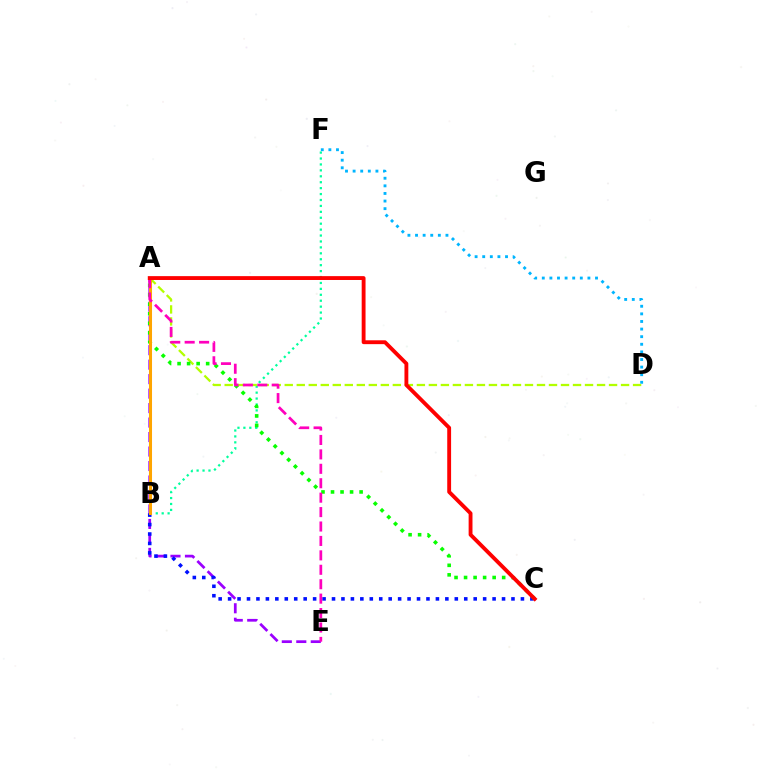{('A', 'E'): [{'color': '#9b00ff', 'line_style': 'dashed', 'thickness': 1.97}, {'color': '#ff00bd', 'line_style': 'dashed', 'thickness': 1.96}], ('B', 'C'): [{'color': '#0010ff', 'line_style': 'dotted', 'thickness': 2.57}], ('D', 'F'): [{'color': '#00b5ff', 'line_style': 'dotted', 'thickness': 2.07}], ('B', 'F'): [{'color': '#00ff9d', 'line_style': 'dotted', 'thickness': 1.61}], ('A', 'D'): [{'color': '#b3ff00', 'line_style': 'dashed', 'thickness': 1.63}], ('A', 'C'): [{'color': '#08ff00', 'line_style': 'dotted', 'thickness': 2.59}, {'color': '#ff0000', 'line_style': 'solid', 'thickness': 2.78}], ('A', 'B'): [{'color': '#ffa500', 'line_style': 'solid', 'thickness': 2.19}]}